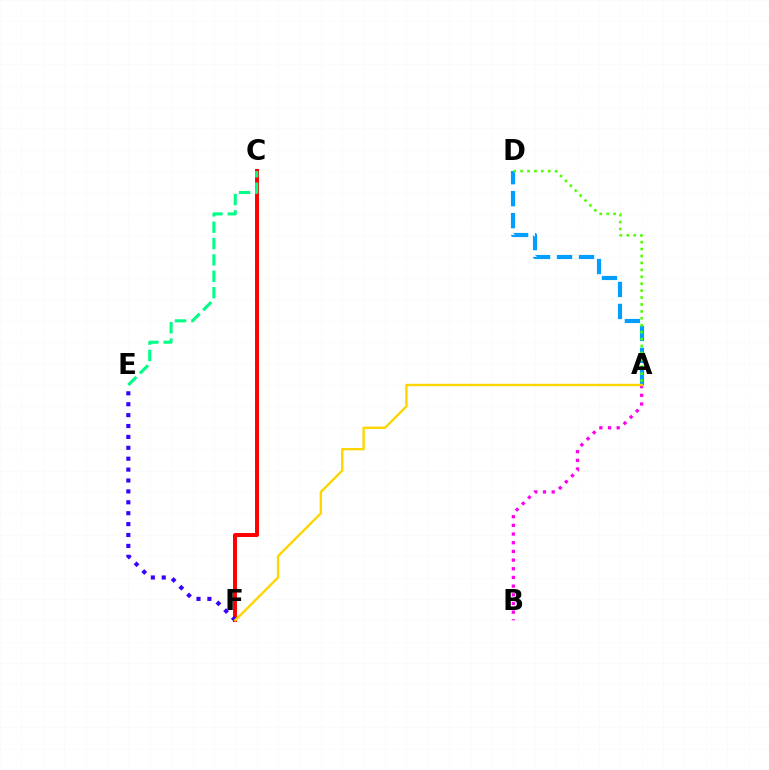{('C', 'F'): [{'color': '#ff0000', 'line_style': 'solid', 'thickness': 2.85}], ('A', 'D'): [{'color': '#009eff', 'line_style': 'dashed', 'thickness': 2.99}, {'color': '#4fff00', 'line_style': 'dotted', 'thickness': 1.88}], ('A', 'B'): [{'color': '#ff00ed', 'line_style': 'dotted', 'thickness': 2.36}], ('C', 'E'): [{'color': '#00ff86', 'line_style': 'dashed', 'thickness': 2.22}], ('E', 'F'): [{'color': '#3700ff', 'line_style': 'dotted', 'thickness': 2.96}], ('A', 'F'): [{'color': '#ffd500', 'line_style': 'solid', 'thickness': 1.73}]}